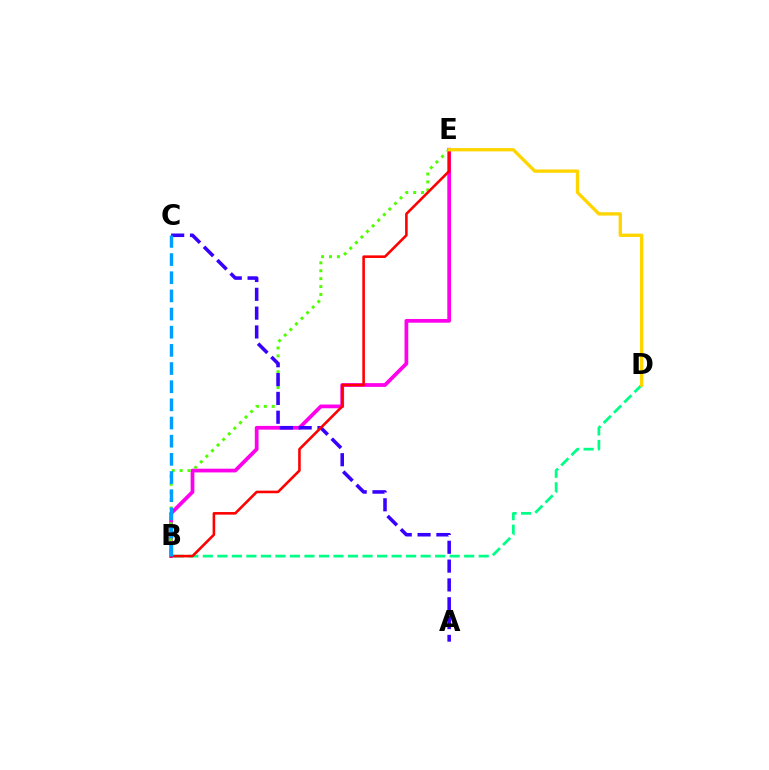{('B', 'E'): [{'color': '#ff00ed', 'line_style': 'solid', 'thickness': 2.69}, {'color': '#4fff00', 'line_style': 'dotted', 'thickness': 2.15}, {'color': '#ff0000', 'line_style': 'solid', 'thickness': 1.86}], ('B', 'D'): [{'color': '#00ff86', 'line_style': 'dashed', 'thickness': 1.97}], ('A', 'C'): [{'color': '#3700ff', 'line_style': 'dashed', 'thickness': 2.56}], ('B', 'C'): [{'color': '#009eff', 'line_style': 'dashed', 'thickness': 2.47}], ('D', 'E'): [{'color': '#ffd500', 'line_style': 'solid', 'thickness': 2.39}]}